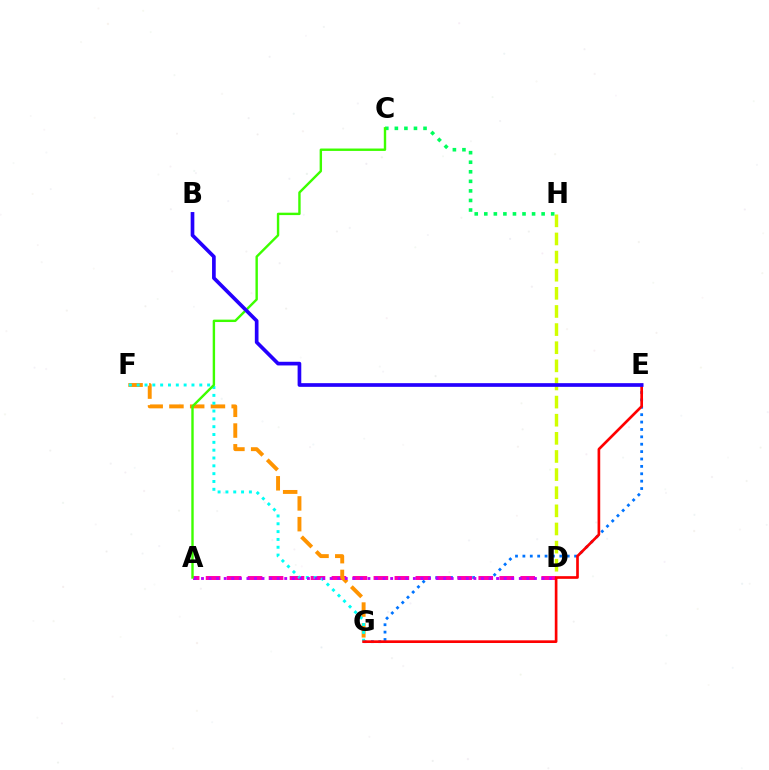{('C', 'H'): [{'color': '#00ff5c', 'line_style': 'dotted', 'thickness': 2.6}], ('D', 'H'): [{'color': '#d1ff00', 'line_style': 'dashed', 'thickness': 2.46}], ('E', 'G'): [{'color': '#0074ff', 'line_style': 'dotted', 'thickness': 2.01}, {'color': '#ff0000', 'line_style': 'solid', 'thickness': 1.92}], ('A', 'D'): [{'color': '#ff00ac', 'line_style': 'dashed', 'thickness': 2.85}, {'color': '#b900ff', 'line_style': 'dotted', 'thickness': 2.06}], ('F', 'G'): [{'color': '#ff9400', 'line_style': 'dashed', 'thickness': 2.82}, {'color': '#00fff6', 'line_style': 'dotted', 'thickness': 2.13}], ('A', 'C'): [{'color': '#3dff00', 'line_style': 'solid', 'thickness': 1.73}], ('B', 'E'): [{'color': '#2500ff', 'line_style': 'solid', 'thickness': 2.65}]}